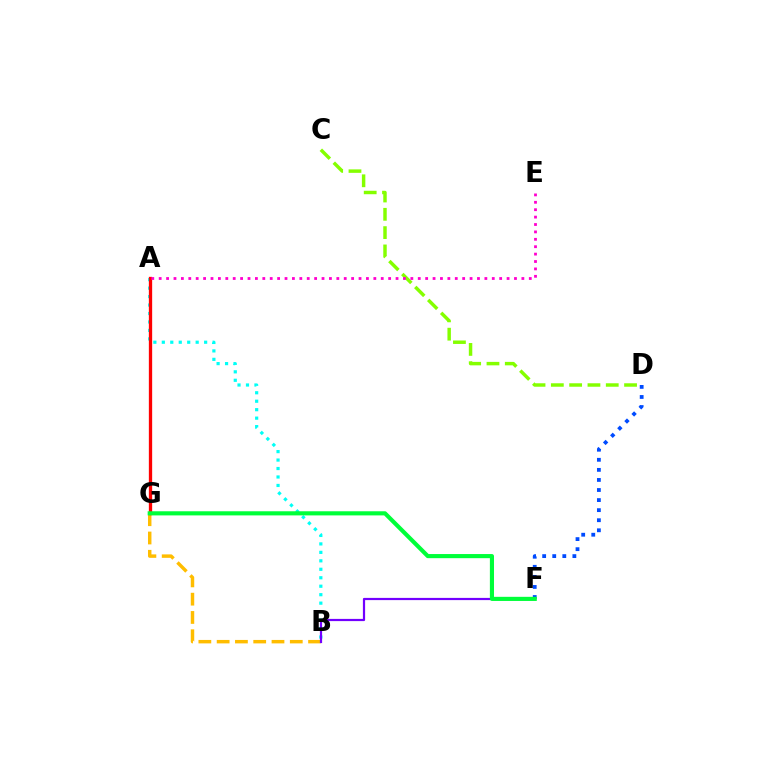{('A', 'B'): [{'color': '#00fff6', 'line_style': 'dotted', 'thickness': 2.3}], ('B', 'G'): [{'color': '#ffbd00', 'line_style': 'dashed', 'thickness': 2.48}], ('D', 'F'): [{'color': '#004bff', 'line_style': 'dotted', 'thickness': 2.74}], ('A', 'G'): [{'color': '#ff0000', 'line_style': 'solid', 'thickness': 2.38}], ('B', 'F'): [{'color': '#7200ff', 'line_style': 'solid', 'thickness': 1.59}], ('C', 'D'): [{'color': '#84ff00', 'line_style': 'dashed', 'thickness': 2.49}], ('F', 'G'): [{'color': '#00ff39', 'line_style': 'solid', 'thickness': 2.97}], ('A', 'E'): [{'color': '#ff00cf', 'line_style': 'dotted', 'thickness': 2.01}]}